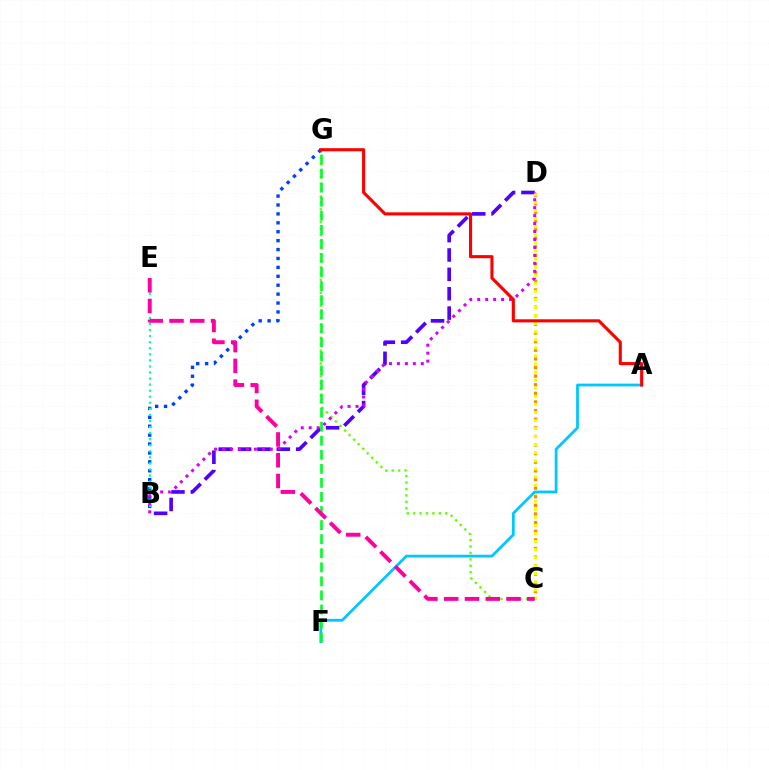{('C', 'G'): [{'color': '#66ff00', 'line_style': 'dotted', 'thickness': 1.75}], ('B', 'G'): [{'color': '#003fff', 'line_style': 'dotted', 'thickness': 2.42}], ('B', 'D'): [{'color': '#4f00ff', 'line_style': 'dashed', 'thickness': 2.63}, {'color': '#d600ff', 'line_style': 'dotted', 'thickness': 2.16}], ('C', 'D'): [{'color': '#ff8800', 'line_style': 'dotted', 'thickness': 2.34}, {'color': '#eeff00', 'line_style': 'dotted', 'thickness': 2.19}], ('A', 'F'): [{'color': '#00c7ff', 'line_style': 'solid', 'thickness': 1.99}], ('F', 'G'): [{'color': '#00ff27', 'line_style': 'dashed', 'thickness': 1.91}], ('B', 'E'): [{'color': '#00ffaf', 'line_style': 'dotted', 'thickness': 1.65}], ('A', 'G'): [{'color': '#ff0000', 'line_style': 'solid', 'thickness': 2.24}], ('C', 'E'): [{'color': '#ff00a0', 'line_style': 'dashed', 'thickness': 2.82}]}